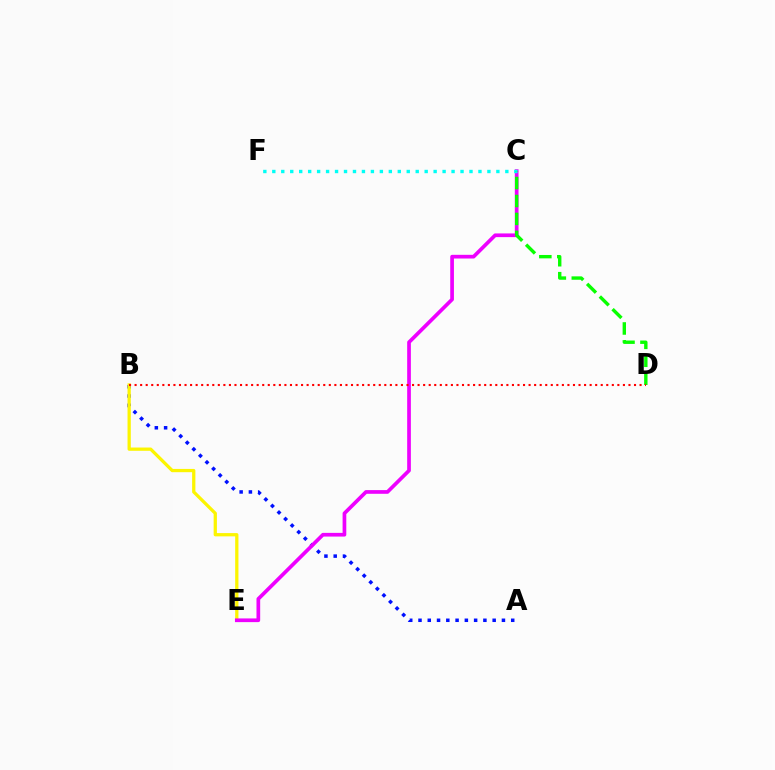{('A', 'B'): [{'color': '#0010ff', 'line_style': 'dotted', 'thickness': 2.52}], ('B', 'E'): [{'color': '#fcf500', 'line_style': 'solid', 'thickness': 2.35}], ('C', 'E'): [{'color': '#ee00ff', 'line_style': 'solid', 'thickness': 2.66}], ('C', 'F'): [{'color': '#00fff6', 'line_style': 'dotted', 'thickness': 2.44}], ('C', 'D'): [{'color': '#08ff00', 'line_style': 'dashed', 'thickness': 2.44}], ('B', 'D'): [{'color': '#ff0000', 'line_style': 'dotted', 'thickness': 1.51}]}